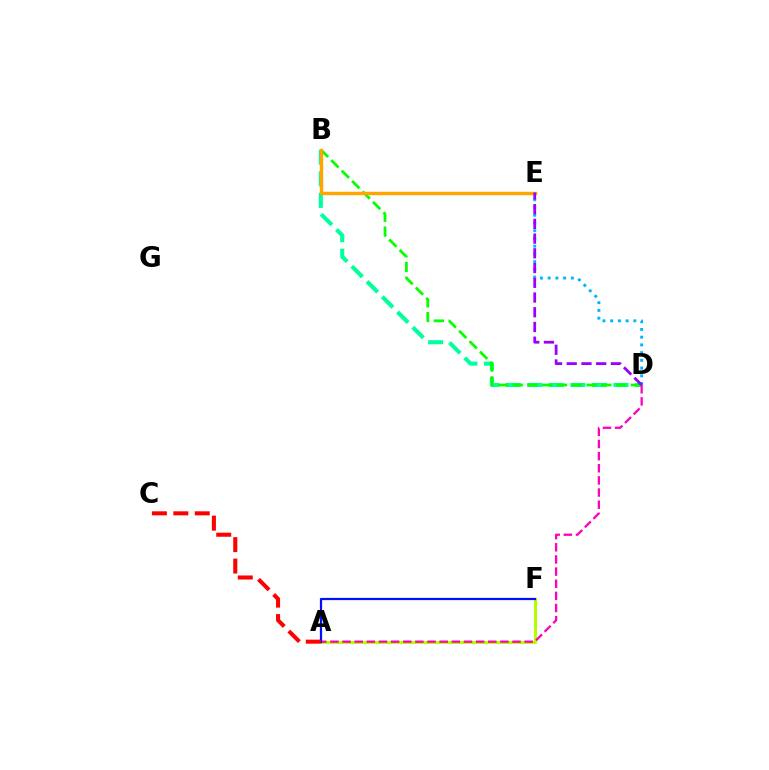{('B', 'D'): [{'color': '#00ff9d', 'line_style': 'dashed', 'thickness': 2.93}, {'color': '#08ff00', 'line_style': 'dashed', 'thickness': 2.0}], ('A', 'F'): [{'color': '#b3ff00', 'line_style': 'solid', 'thickness': 2.22}, {'color': '#0010ff', 'line_style': 'solid', 'thickness': 1.6}], ('A', 'D'): [{'color': '#ff00bd', 'line_style': 'dashed', 'thickness': 1.65}], ('A', 'C'): [{'color': '#ff0000', 'line_style': 'dashed', 'thickness': 2.91}], ('D', 'E'): [{'color': '#00b5ff', 'line_style': 'dotted', 'thickness': 2.1}, {'color': '#9b00ff', 'line_style': 'dashed', 'thickness': 2.0}], ('B', 'E'): [{'color': '#ffa500', 'line_style': 'solid', 'thickness': 2.47}]}